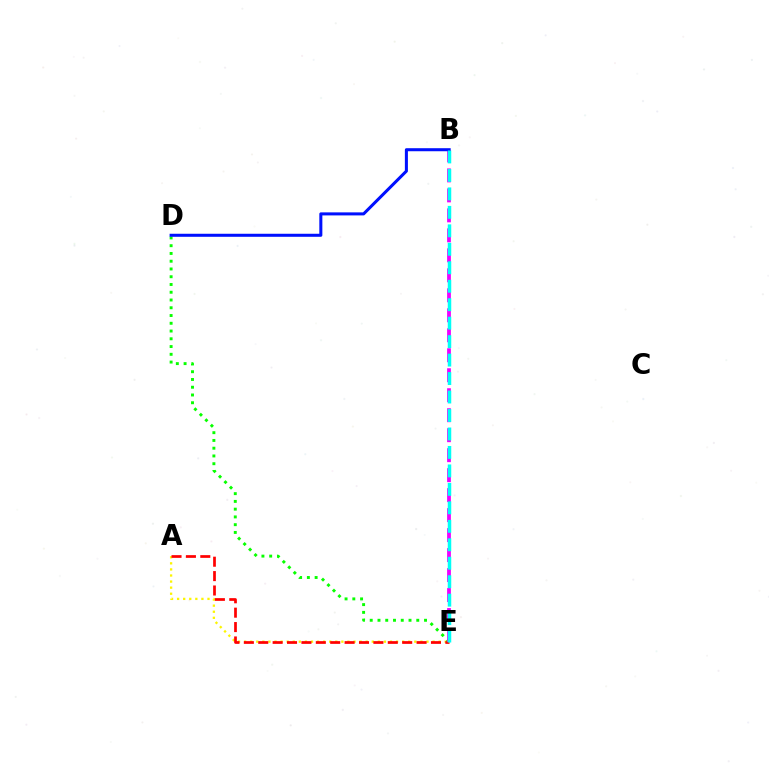{('A', 'E'): [{'color': '#fcf500', 'line_style': 'dotted', 'thickness': 1.65}, {'color': '#ff0000', 'line_style': 'dashed', 'thickness': 1.96}], ('D', 'E'): [{'color': '#08ff00', 'line_style': 'dotted', 'thickness': 2.11}], ('B', 'E'): [{'color': '#ee00ff', 'line_style': 'dashed', 'thickness': 2.71}, {'color': '#00fff6', 'line_style': 'dashed', 'thickness': 2.51}], ('B', 'D'): [{'color': '#0010ff', 'line_style': 'solid', 'thickness': 2.18}]}